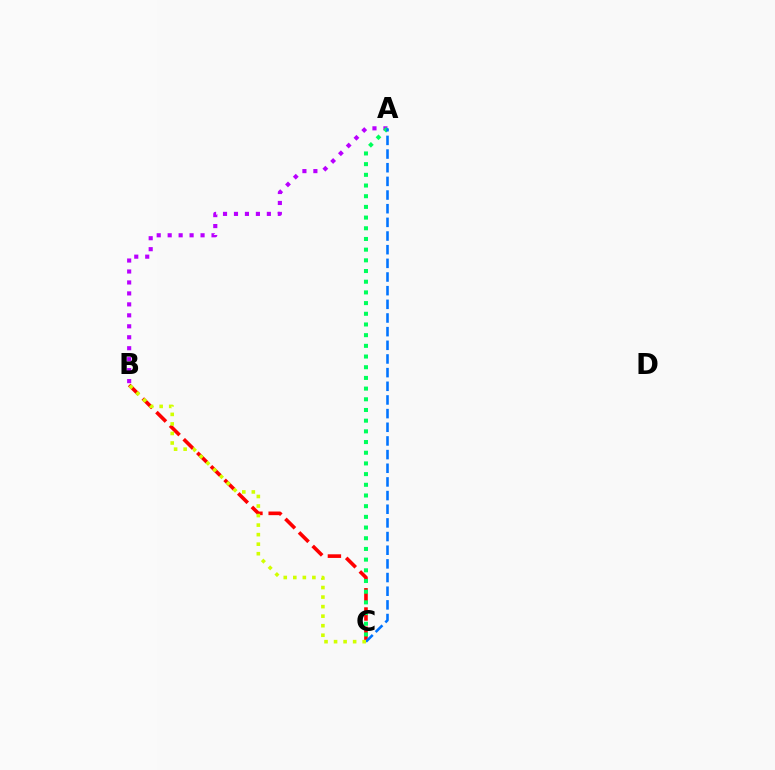{('A', 'B'): [{'color': '#b900ff', 'line_style': 'dotted', 'thickness': 2.98}], ('B', 'C'): [{'color': '#ff0000', 'line_style': 'dashed', 'thickness': 2.61}, {'color': '#d1ff00', 'line_style': 'dotted', 'thickness': 2.59}], ('A', 'C'): [{'color': '#00ff5c', 'line_style': 'dotted', 'thickness': 2.9}, {'color': '#0074ff', 'line_style': 'dashed', 'thickness': 1.86}]}